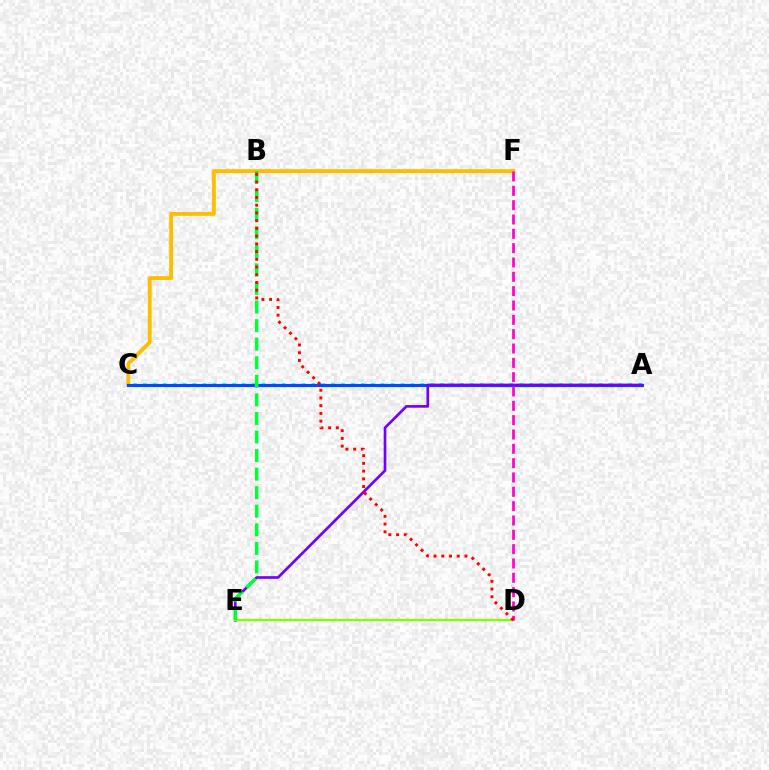{('C', 'F'): [{'color': '#ffbd00', 'line_style': 'solid', 'thickness': 2.78}], ('A', 'C'): [{'color': '#00fff6', 'line_style': 'dotted', 'thickness': 2.69}, {'color': '#004bff', 'line_style': 'solid', 'thickness': 2.25}], ('A', 'E'): [{'color': '#7200ff', 'line_style': 'solid', 'thickness': 1.92}], ('D', 'E'): [{'color': '#84ff00', 'line_style': 'solid', 'thickness': 1.66}], ('B', 'E'): [{'color': '#00ff39', 'line_style': 'dashed', 'thickness': 2.52}], ('D', 'F'): [{'color': '#ff00cf', 'line_style': 'dashed', 'thickness': 1.95}], ('B', 'D'): [{'color': '#ff0000', 'line_style': 'dotted', 'thickness': 2.1}]}